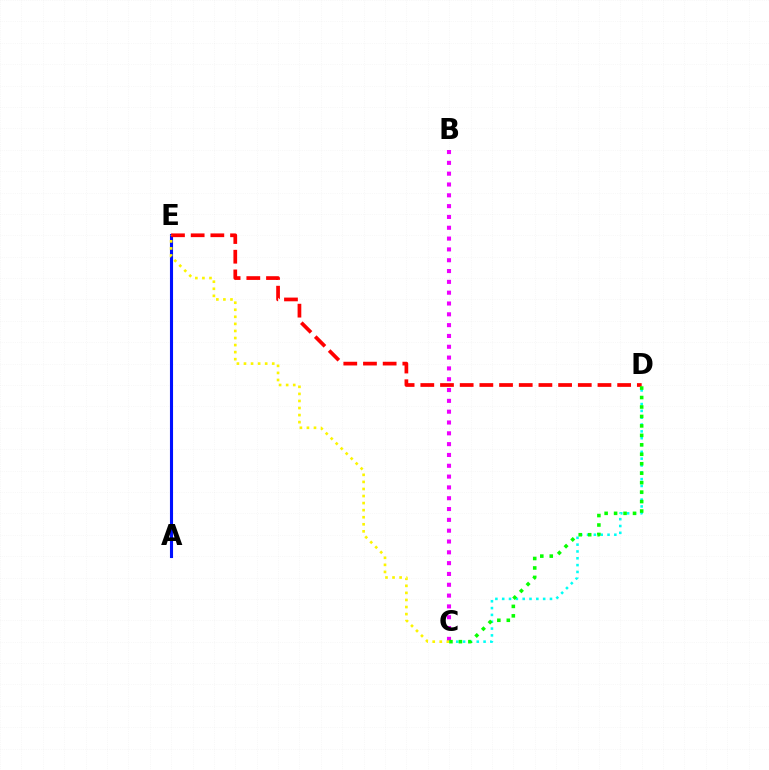{('C', 'D'): [{'color': '#00fff6', 'line_style': 'dotted', 'thickness': 1.85}, {'color': '#08ff00', 'line_style': 'dotted', 'thickness': 2.57}], ('A', 'E'): [{'color': '#0010ff', 'line_style': 'solid', 'thickness': 2.23}], ('D', 'E'): [{'color': '#ff0000', 'line_style': 'dashed', 'thickness': 2.67}], ('B', 'C'): [{'color': '#ee00ff', 'line_style': 'dotted', 'thickness': 2.94}], ('C', 'E'): [{'color': '#fcf500', 'line_style': 'dotted', 'thickness': 1.92}]}